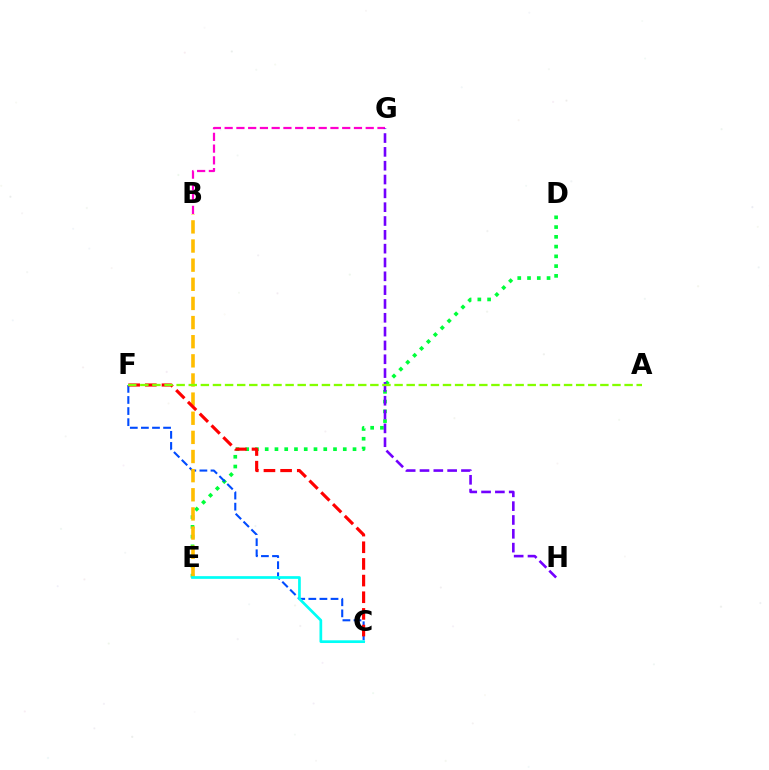{('D', 'E'): [{'color': '#00ff39', 'line_style': 'dotted', 'thickness': 2.65}], ('C', 'F'): [{'color': '#004bff', 'line_style': 'dashed', 'thickness': 1.51}, {'color': '#ff0000', 'line_style': 'dashed', 'thickness': 2.26}], ('B', 'E'): [{'color': '#ffbd00', 'line_style': 'dashed', 'thickness': 2.6}], ('B', 'G'): [{'color': '#ff00cf', 'line_style': 'dashed', 'thickness': 1.6}], ('C', 'E'): [{'color': '#00fff6', 'line_style': 'solid', 'thickness': 1.95}], ('G', 'H'): [{'color': '#7200ff', 'line_style': 'dashed', 'thickness': 1.88}], ('A', 'F'): [{'color': '#84ff00', 'line_style': 'dashed', 'thickness': 1.64}]}